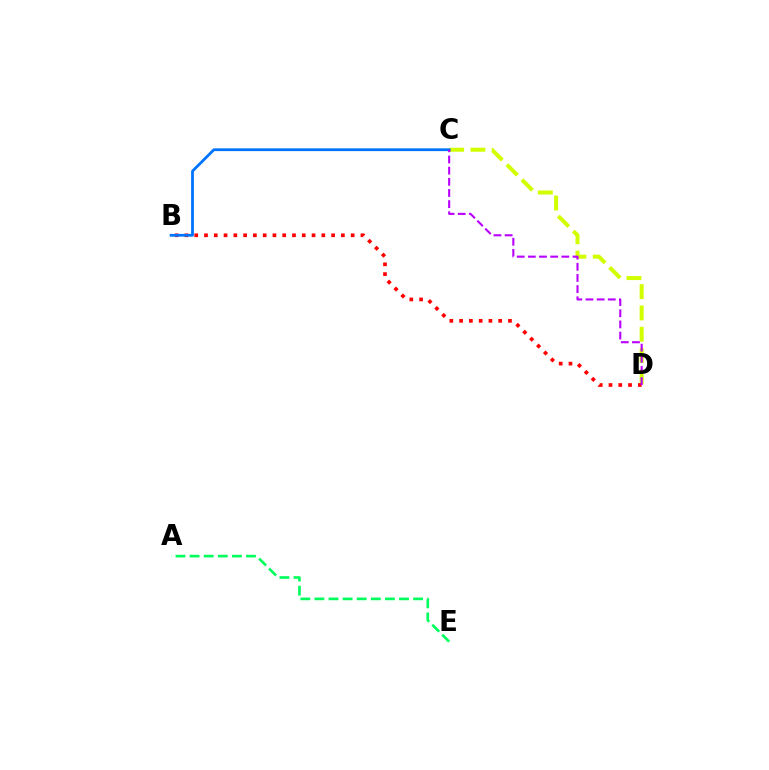{('C', 'D'): [{'color': '#d1ff00', 'line_style': 'dashed', 'thickness': 2.89}, {'color': '#b900ff', 'line_style': 'dashed', 'thickness': 1.52}], ('B', 'D'): [{'color': '#ff0000', 'line_style': 'dotted', 'thickness': 2.66}], ('B', 'C'): [{'color': '#0074ff', 'line_style': 'solid', 'thickness': 2.0}], ('A', 'E'): [{'color': '#00ff5c', 'line_style': 'dashed', 'thickness': 1.92}]}